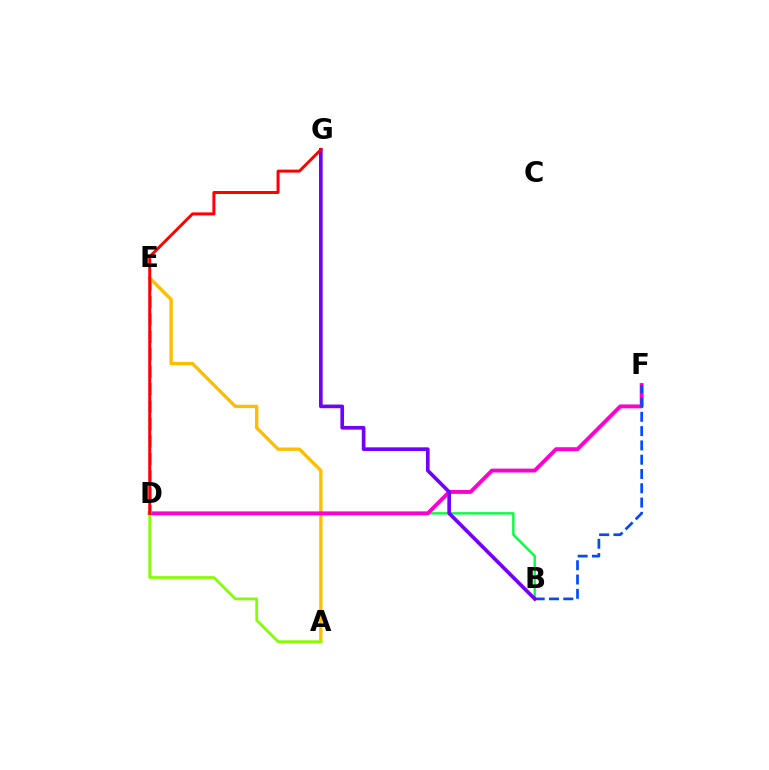{('B', 'D'): [{'color': '#00ff39', 'line_style': 'solid', 'thickness': 1.69}], ('A', 'E'): [{'color': '#ffbd00', 'line_style': 'solid', 'thickness': 2.41}], ('D', 'F'): [{'color': '#ff00cf', 'line_style': 'solid', 'thickness': 2.8}], ('A', 'D'): [{'color': '#84ff00', 'line_style': 'solid', 'thickness': 1.97}], ('B', 'F'): [{'color': '#004bff', 'line_style': 'dashed', 'thickness': 1.94}], ('B', 'G'): [{'color': '#7200ff', 'line_style': 'solid', 'thickness': 2.63}], ('D', 'E'): [{'color': '#00fff6', 'line_style': 'dashed', 'thickness': 2.37}], ('D', 'G'): [{'color': '#ff0000', 'line_style': 'solid', 'thickness': 2.14}]}